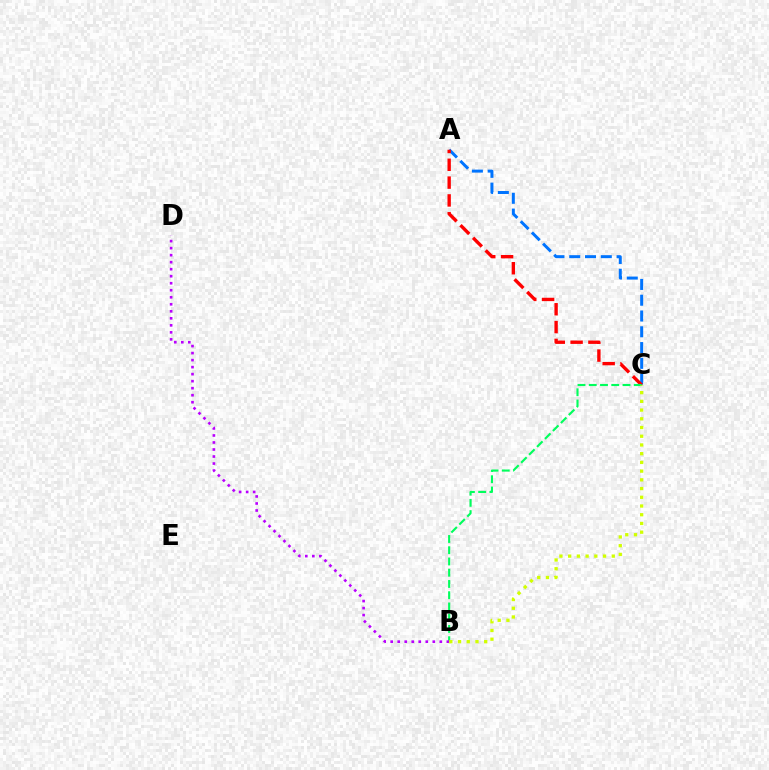{('A', 'C'): [{'color': '#0074ff', 'line_style': 'dashed', 'thickness': 2.14}, {'color': '#ff0000', 'line_style': 'dashed', 'thickness': 2.42}], ('B', 'C'): [{'color': '#00ff5c', 'line_style': 'dashed', 'thickness': 1.53}, {'color': '#d1ff00', 'line_style': 'dotted', 'thickness': 2.37}], ('B', 'D'): [{'color': '#b900ff', 'line_style': 'dotted', 'thickness': 1.91}]}